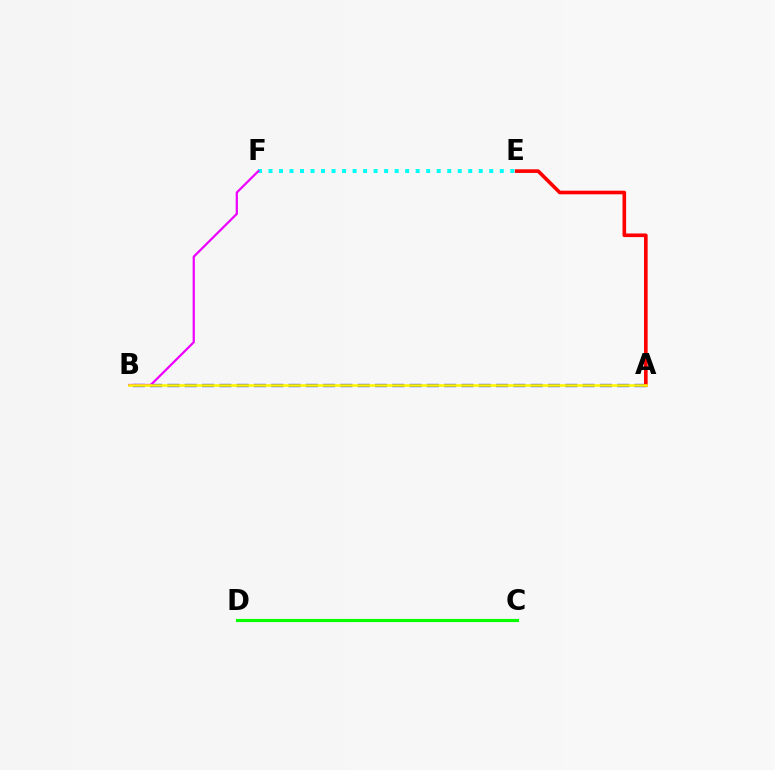{('C', 'D'): [{'color': '#08ff00', 'line_style': 'solid', 'thickness': 2.24}], ('E', 'F'): [{'color': '#00fff6', 'line_style': 'dotted', 'thickness': 2.86}], ('A', 'B'): [{'color': '#0010ff', 'line_style': 'dashed', 'thickness': 2.35}, {'color': '#fcf500', 'line_style': 'solid', 'thickness': 1.86}], ('A', 'E'): [{'color': '#ff0000', 'line_style': 'solid', 'thickness': 2.61}], ('B', 'F'): [{'color': '#ee00ff', 'line_style': 'solid', 'thickness': 1.6}]}